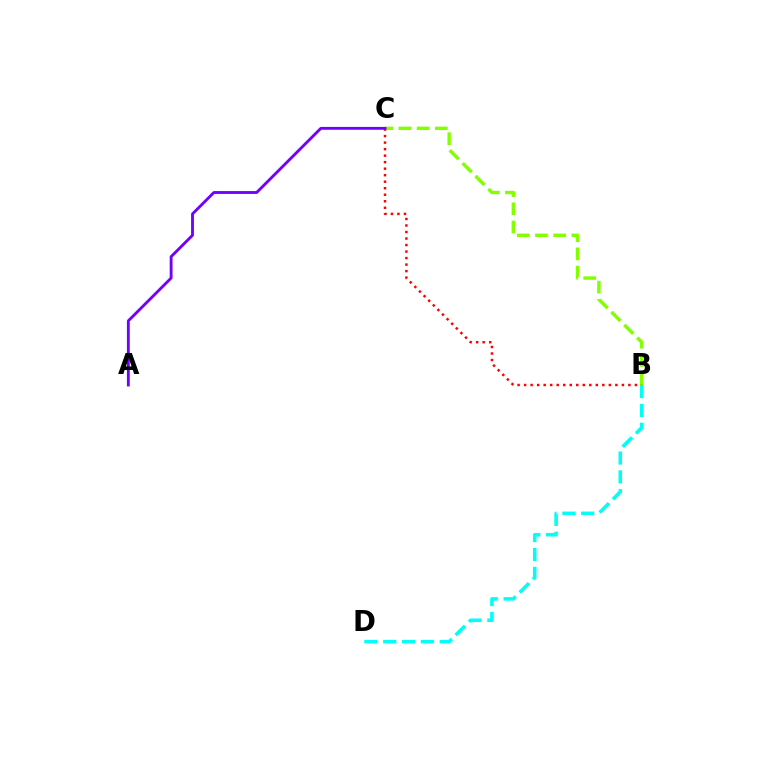{('B', 'C'): [{'color': '#84ff00', 'line_style': 'dashed', 'thickness': 2.47}, {'color': '#ff0000', 'line_style': 'dotted', 'thickness': 1.77}], ('A', 'C'): [{'color': '#7200ff', 'line_style': 'solid', 'thickness': 2.05}], ('B', 'D'): [{'color': '#00fff6', 'line_style': 'dashed', 'thickness': 2.56}]}